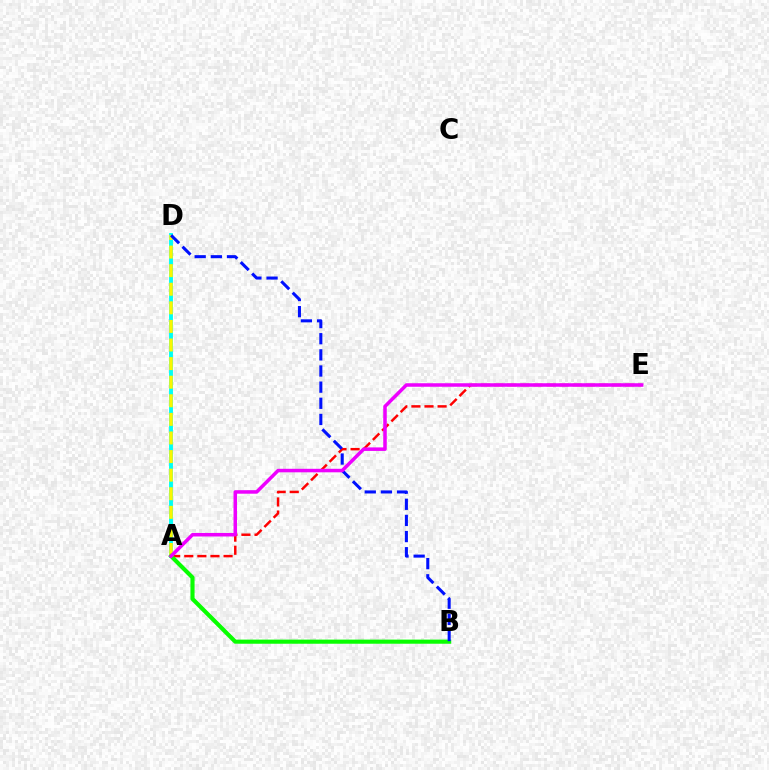{('A', 'D'): [{'color': '#00fff6', 'line_style': 'solid', 'thickness': 2.8}, {'color': '#fcf500', 'line_style': 'dashed', 'thickness': 2.53}], ('A', 'E'): [{'color': '#ff0000', 'line_style': 'dashed', 'thickness': 1.78}, {'color': '#ee00ff', 'line_style': 'solid', 'thickness': 2.53}], ('A', 'B'): [{'color': '#08ff00', 'line_style': 'solid', 'thickness': 2.97}], ('B', 'D'): [{'color': '#0010ff', 'line_style': 'dashed', 'thickness': 2.19}]}